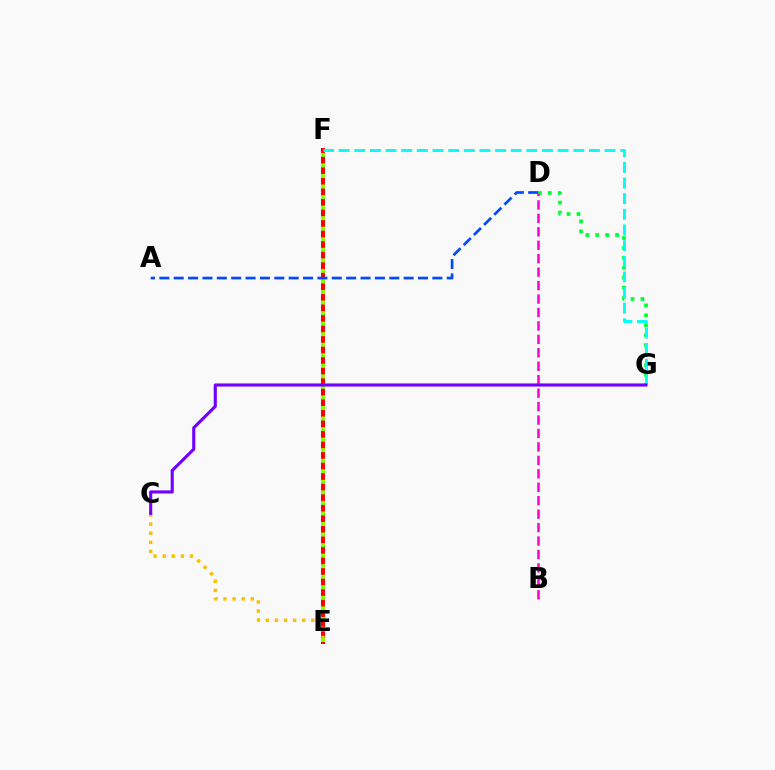{('E', 'F'): [{'color': '#ff0000', 'line_style': 'solid', 'thickness': 2.91}, {'color': '#84ff00', 'line_style': 'dotted', 'thickness': 2.87}], ('C', 'E'): [{'color': '#ffbd00', 'line_style': 'dotted', 'thickness': 2.47}], ('A', 'D'): [{'color': '#004bff', 'line_style': 'dashed', 'thickness': 1.95}], ('D', 'G'): [{'color': '#00ff39', 'line_style': 'dotted', 'thickness': 2.7}], ('F', 'G'): [{'color': '#00fff6', 'line_style': 'dashed', 'thickness': 2.13}], ('B', 'D'): [{'color': '#ff00cf', 'line_style': 'dashed', 'thickness': 1.83}], ('C', 'G'): [{'color': '#7200ff', 'line_style': 'solid', 'thickness': 2.24}]}